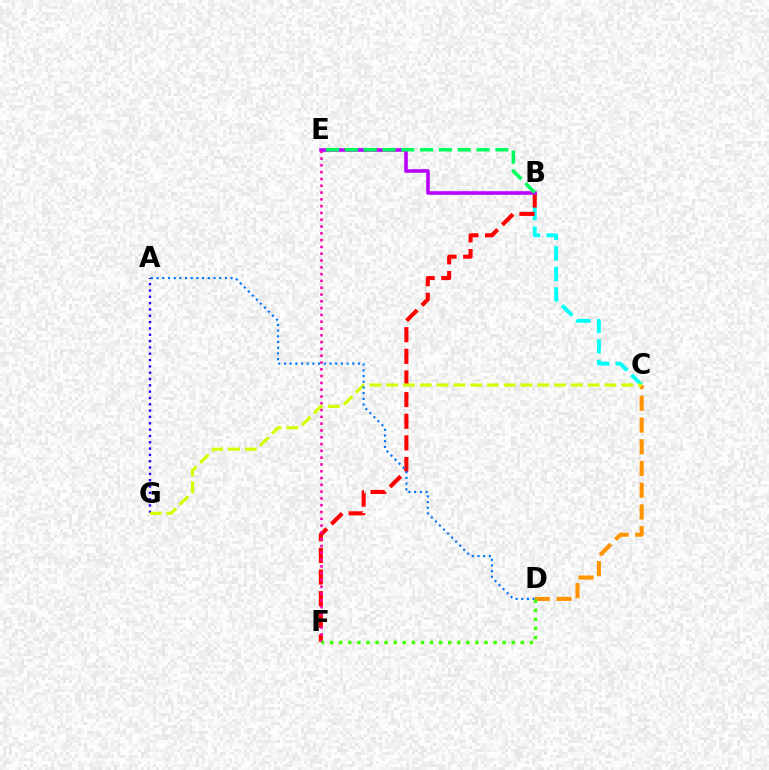{('B', 'C'): [{'color': '#00fff6', 'line_style': 'dashed', 'thickness': 2.79}], ('A', 'G'): [{'color': '#2500ff', 'line_style': 'dotted', 'thickness': 1.72}], ('B', 'F'): [{'color': '#ff0000', 'line_style': 'dashed', 'thickness': 2.94}], ('B', 'E'): [{'color': '#b900ff', 'line_style': 'solid', 'thickness': 2.57}, {'color': '#00ff5c', 'line_style': 'dashed', 'thickness': 2.56}], ('E', 'F'): [{'color': '#ff00ac', 'line_style': 'dotted', 'thickness': 1.85}], ('C', 'D'): [{'color': '#ff9400', 'line_style': 'dashed', 'thickness': 2.95}], ('C', 'G'): [{'color': '#d1ff00', 'line_style': 'dashed', 'thickness': 2.28}], ('A', 'D'): [{'color': '#0074ff', 'line_style': 'dotted', 'thickness': 1.55}], ('D', 'F'): [{'color': '#3dff00', 'line_style': 'dotted', 'thickness': 2.47}]}